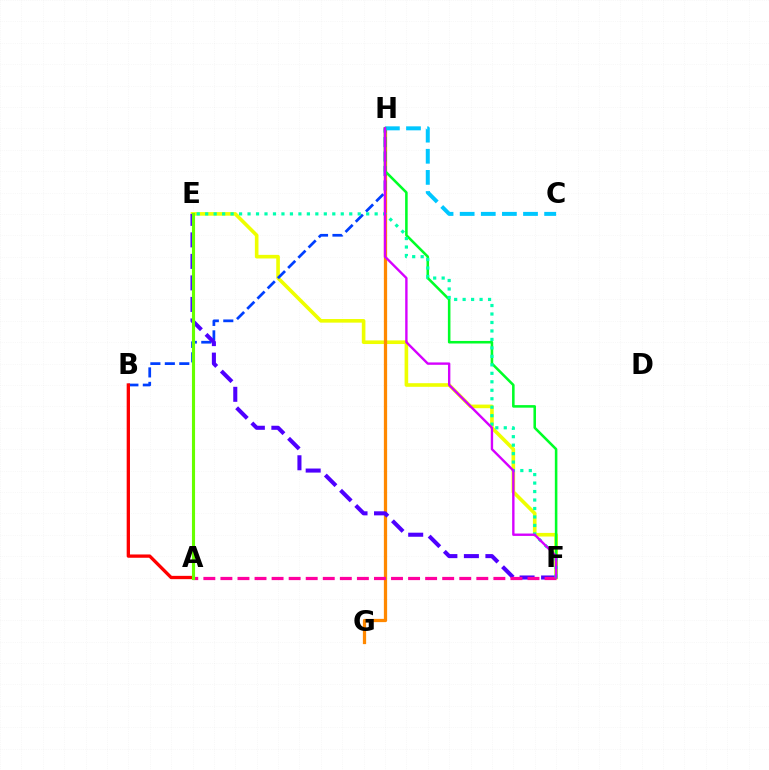{('E', 'F'): [{'color': '#eeff00', 'line_style': 'solid', 'thickness': 2.6}, {'color': '#4f00ff', 'line_style': 'dashed', 'thickness': 2.92}, {'color': '#00ffaf', 'line_style': 'dotted', 'thickness': 2.3}], ('G', 'H'): [{'color': '#ff8800', 'line_style': 'solid', 'thickness': 2.34}], ('B', 'H'): [{'color': '#003fff', 'line_style': 'dashed', 'thickness': 1.96}], ('C', 'H'): [{'color': '#00c7ff', 'line_style': 'dashed', 'thickness': 2.87}], ('A', 'F'): [{'color': '#ff00a0', 'line_style': 'dashed', 'thickness': 2.32}], ('A', 'B'): [{'color': '#ff0000', 'line_style': 'solid', 'thickness': 2.38}], ('F', 'H'): [{'color': '#00ff27', 'line_style': 'solid', 'thickness': 1.84}, {'color': '#d600ff', 'line_style': 'solid', 'thickness': 1.71}], ('A', 'E'): [{'color': '#66ff00', 'line_style': 'solid', 'thickness': 2.25}]}